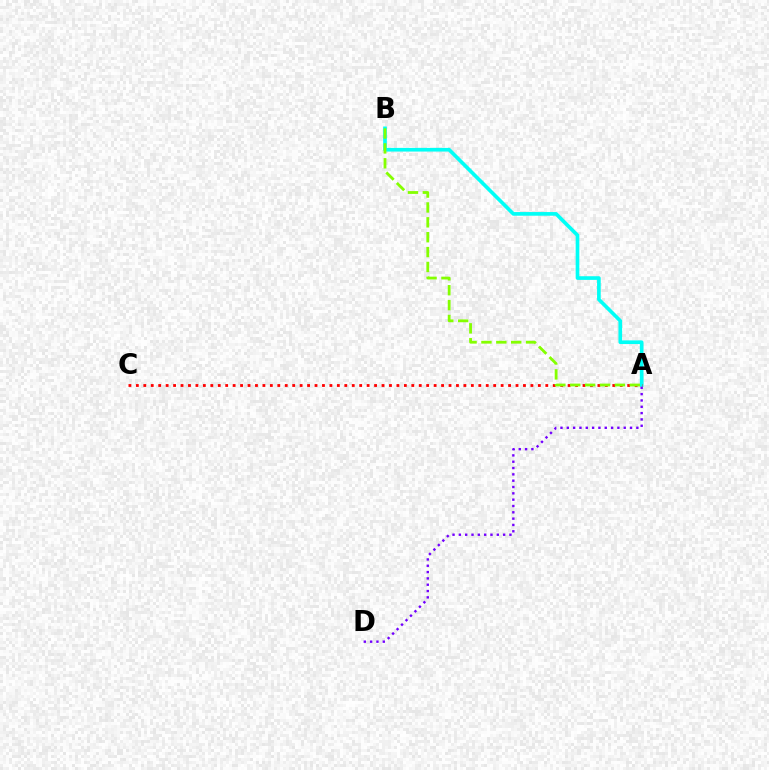{('A', 'B'): [{'color': '#00fff6', 'line_style': 'solid', 'thickness': 2.64}, {'color': '#84ff00', 'line_style': 'dashed', 'thickness': 2.02}], ('A', 'C'): [{'color': '#ff0000', 'line_style': 'dotted', 'thickness': 2.02}], ('A', 'D'): [{'color': '#7200ff', 'line_style': 'dotted', 'thickness': 1.72}]}